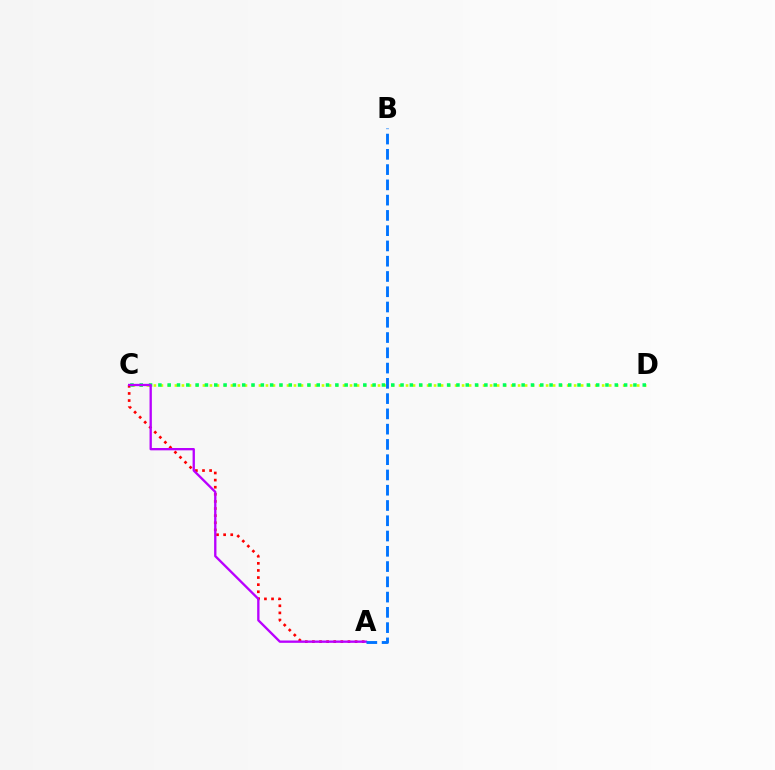{('A', 'C'): [{'color': '#ff0000', 'line_style': 'dotted', 'thickness': 1.93}, {'color': '#b900ff', 'line_style': 'solid', 'thickness': 1.68}], ('C', 'D'): [{'color': '#d1ff00', 'line_style': 'dotted', 'thickness': 1.9}, {'color': '#00ff5c', 'line_style': 'dotted', 'thickness': 2.53}], ('A', 'B'): [{'color': '#0074ff', 'line_style': 'dashed', 'thickness': 2.07}]}